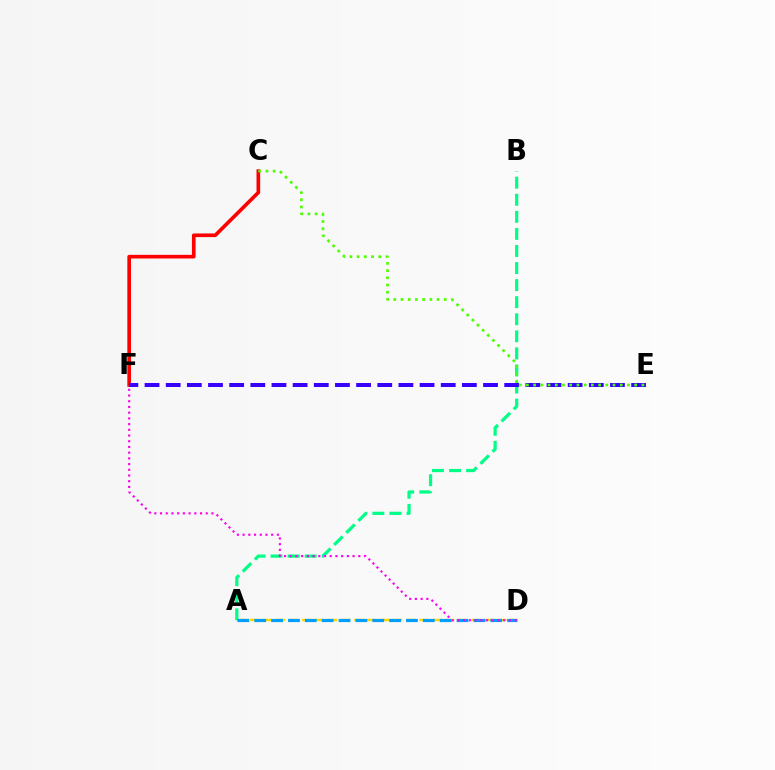{('A', 'D'): [{'color': '#ffd500', 'line_style': 'dashed', 'thickness': 1.77}, {'color': '#009eff', 'line_style': 'dashed', 'thickness': 2.29}], ('A', 'B'): [{'color': '#00ff86', 'line_style': 'dashed', 'thickness': 2.32}], ('C', 'F'): [{'color': '#ff0000', 'line_style': 'solid', 'thickness': 2.63}], ('E', 'F'): [{'color': '#3700ff', 'line_style': 'dashed', 'thickness': 2.87}], ('C', 'E'): [{'color': '#4fff00', 'line_style': 'dotted', 'thickness': 1.96}], ('D', 'F'): [{'color': '#ff00ed', 'line_style': 'dotted', 'thickness': 1.55}]}